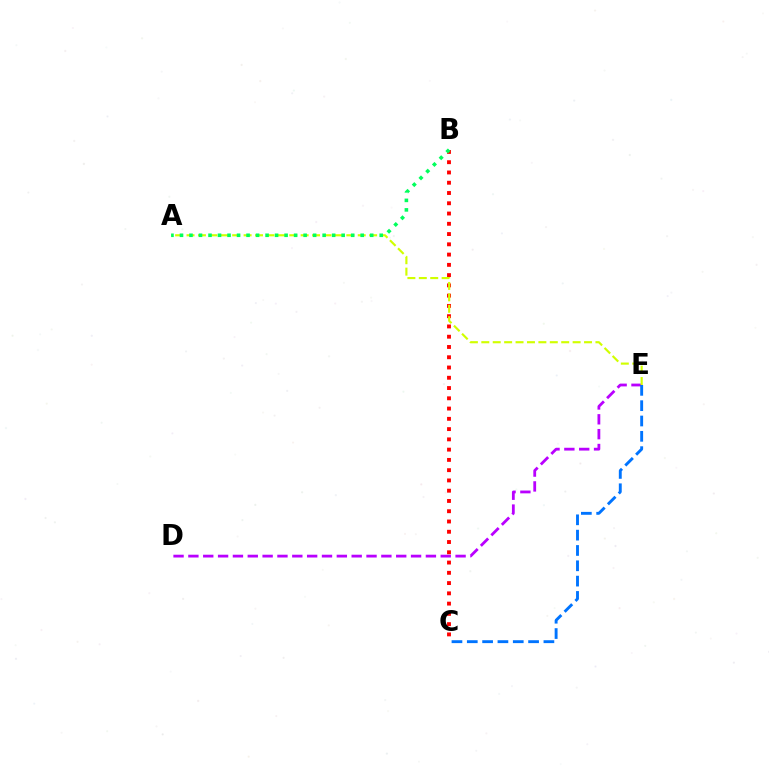{('D', 'E'): [{'color': '#b900ff', 'line_style': 'dashed', 'thickness': 2.02}], ('B', 'C'): [{'color': '#ff0000', 'line_style': 'dotted', 'thickness': 2.79}], ('A', 'E'): [{'color': '#d1ff00', 'line_style': 'dashed', 'thickness': 1.55}], ('C', 'E'): [{'color': '#0074ff', 'line_style': 'dashed', 'thickness': 2.08}], ('A', 'B'): [{'color': '#00ff5c', 'line_style': 'dotted', 'thickness': 2.58}]}